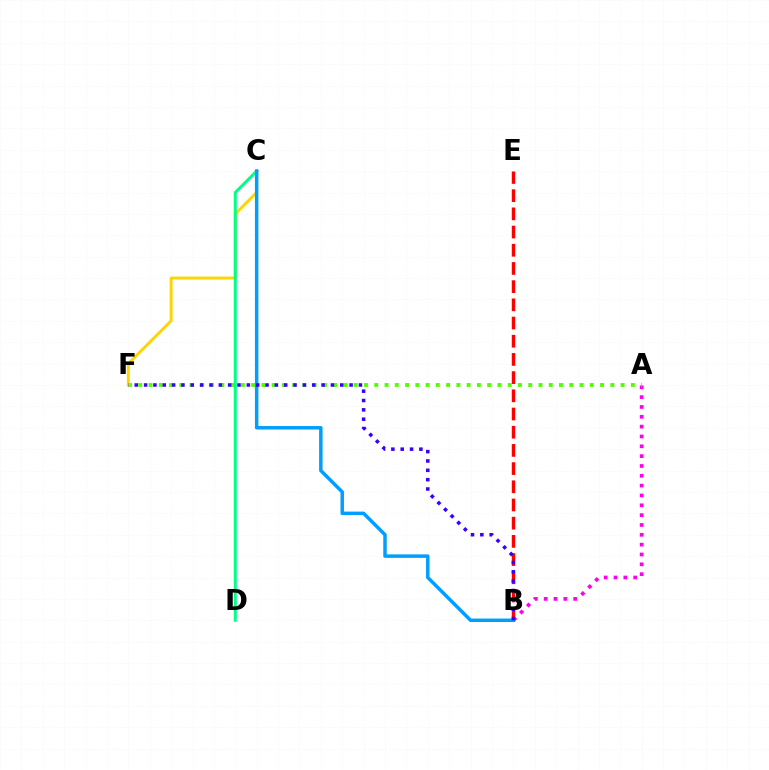{('A', 'B'): [{'color': '#ff00ed', 'line_style': 'dotted', 'thickness': 2.67}], ('A', 'F'): [{'color': '#4fff00', 'line_style': 'dotted', 'thickness': 2.79}], ('C', 'F'): [{'color': '#ffd500', 'line_style': 'solid', 'thickness': 2.12}], ('B', 'E'): [{'color': '#ff0000', 'line_style': 'dashed', 'thickness': 2.47}], ('C', 'D'): [{'color': '#00ff86', 'line_style': 'solid', 'thickness': 2.15}], ('B', 'C'): [{'color': '#009eff', 'line_style': 'solid', 'thickness': 2.5}], ('B', 'F'): [{'color': '#3700ff', 'line_style': 'dotted', 'thickness': 2.54}]}